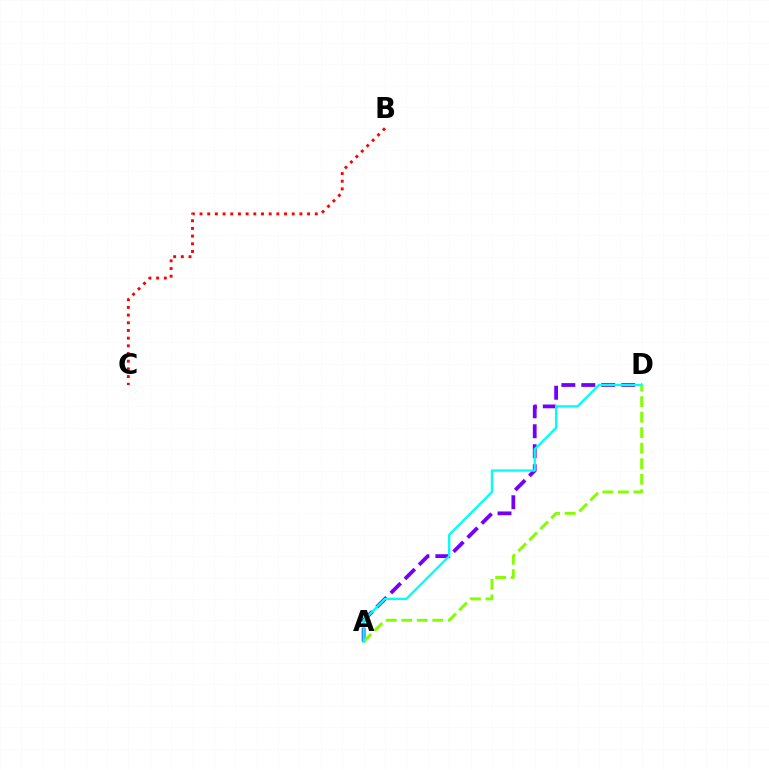{('A', 'D'): [{'color': '#7200ff', 'line_style': 'dashed', 'thickness': 2.71}, {'color': '#84ff00', 'line_style': 'dashed', 'thickness': 2.11}, {'color': '#00fff6', 'line_style': 'solid', 'thickness': 1.67}], ('B', 'C'): [{'color': '#ff0000', 'line_style': 'dotted', 'thickness': 2.09}]}